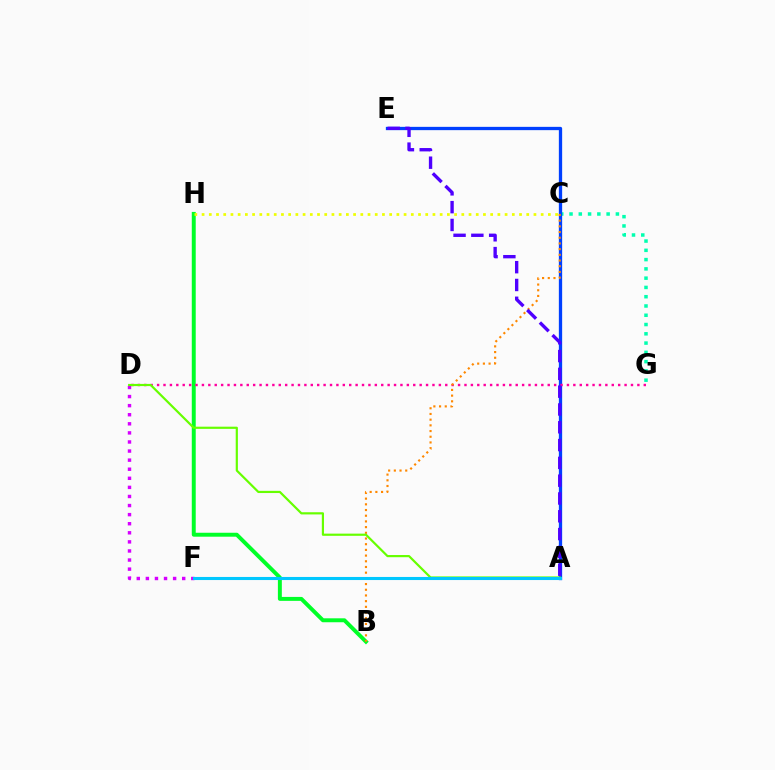{('A', 'F'): [{'color': '#ff0000', 'line_style': 'dotted', 'thickness': 2.15}, {'color': '#00c7ff', 'line_style': 'solid', 'thickness': 2.22}], ('D', 'F'): [{'color': '#d600ff', 'line_style': 'dotted', 'thickness': 2.47}], ('C', 'G'): [{'color': '#00ffaf', 'line_style': 'dotted', 'thickness': 2.52}], ('A', 'E'): [{'color': '#003fff', 'line_style': 'solid', 'thickness': 2.38}, {'color': '#4f00ff', 'line_style': 'dashed', 'thickness': 2.42}], ('B', 'H'): [{'color': '#00ff27', 'line_style': 'solid', 'thickness': 2.84}], ('D', 'G'): [{'color': '#ff00a0', 'line_style': 'dotted', 'thickness': 1.74}], ('C', 'H'): [{'color': '#eeff00', 'line_style': 'dotted', 'thickness': 1.96}], ('B', 'C'): [{'color': '#ff8800', 'line_style': 'dotted', 'thickness': 1.55}], ('A', 'D'): [{'color': '#66ff00', 'line_style': 'solid', 'thickness': 1.57}]}